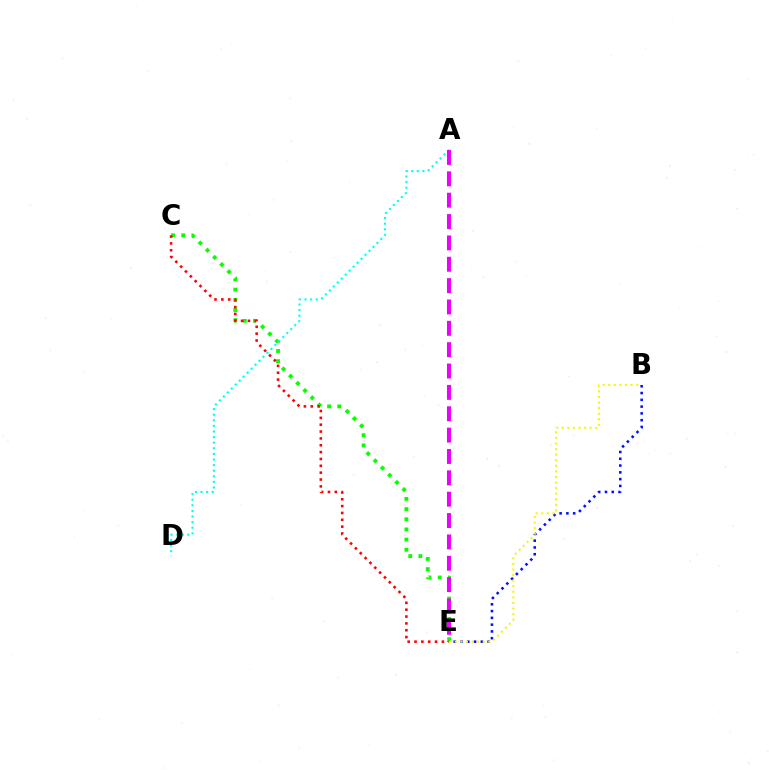{('C', 'E'): [{'color': '#08ff00', 'line_style': 'dotted', 'thickness': 2.76}, {'color': '#ff0000', 'line_style': 'dotted', 'thickness': 1.86}], ('B', 'E'): [{'color': '#0010ff', 'line_style': 'dotted', 'thickness': 1.84}, {'color': '#fcf500', 'line_style': 'dotted', 'thickness': 1.52}], ('A', 'D'): [{'color': '#00fff6', 'line_style': 'dotted', 'thickness': 1.52}], ('A', 'E'): [{'color': '#ee00ff', 'line_style': 'dashed', 'thickness': 2.9}]}